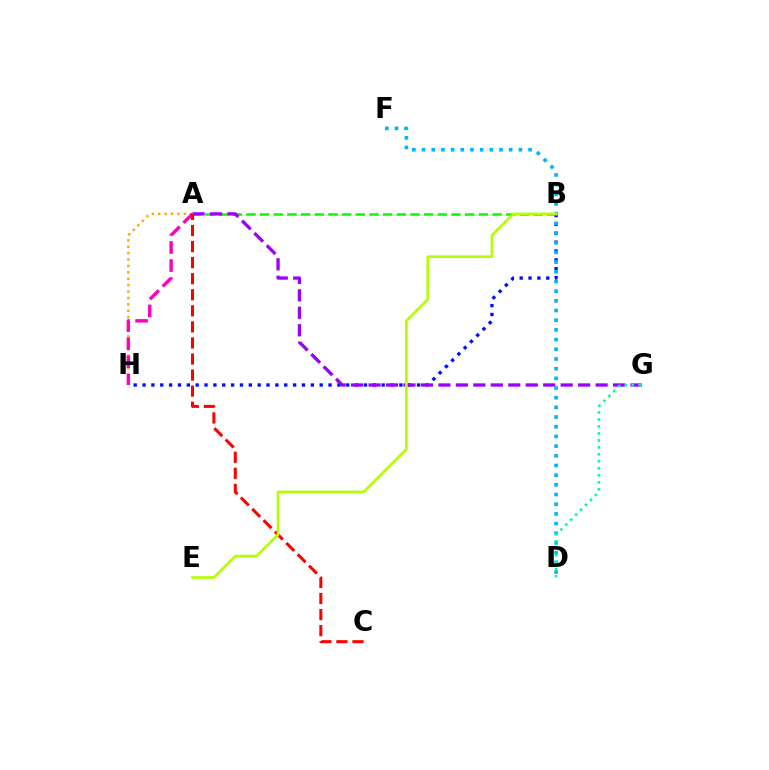{('A', 'B'): [{'color': '#08ff00', 'line_style': 'dashed', 'thickness': 1.86}], ('A', 'H'): [{'color': '#ffa500', 'line_style': 'dotted', 'thickness': 1.74}, {'color': '#ff00bd', 'line_style': 'dashed', 'thickness': 2.45}], ('B', 'H'): [{'color': '#0010ff', 'line_style': 'dotted', 'thickness': 2.41}], ('A', 'G'): [{'color': '#9b00ff', 'line_style': 'dashed', 'thickness': 2.37}], ('D', 'F'): [{'color': '#00b5ff', 'line_style': 'dotted', 'thickness': 2.63}], ('D', 'G'): [{'color': '#00ff9d', 'line_style': 'dotted', 'thickness': 1.9}], ('A', 'C'): [{'color': '#ff0000', 'line_style': 'dashed', 'thickness': 2.18}], ('B', 'E'): [{'color': '#b3ff00', 'line_style': 'solid', 'thickness': 1.92}]}